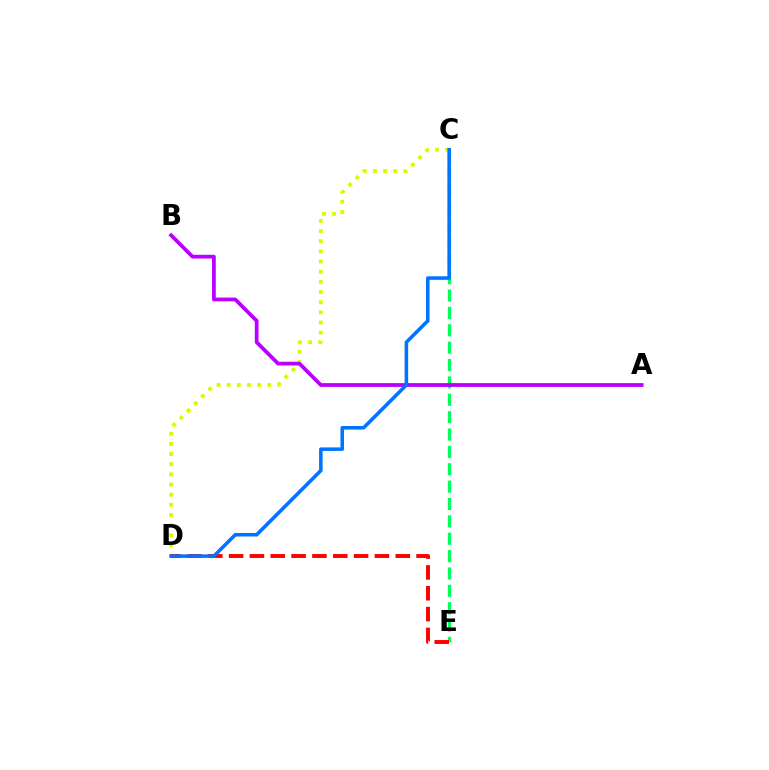{('C', 'E'): [{'color': '#00ff5c', 'line_style': 'dashed', 'thickness': 2.36}], ('C', 'D'): [{'color': '#d1ff00', 'line_style': 'dotted', 'thickness': 2.76}, {'color': '#0074ff', 'line_style': 'solid', 'thickness': 2.56}], ('D', 'E'): [{'color': '#ff0000', 'line_style': 'dashed', 'thickness': 2.83}], ('A', 'B'): [{'color': '#b900ff', 'line_style': 'solid', 'thickness': 2.7}]}